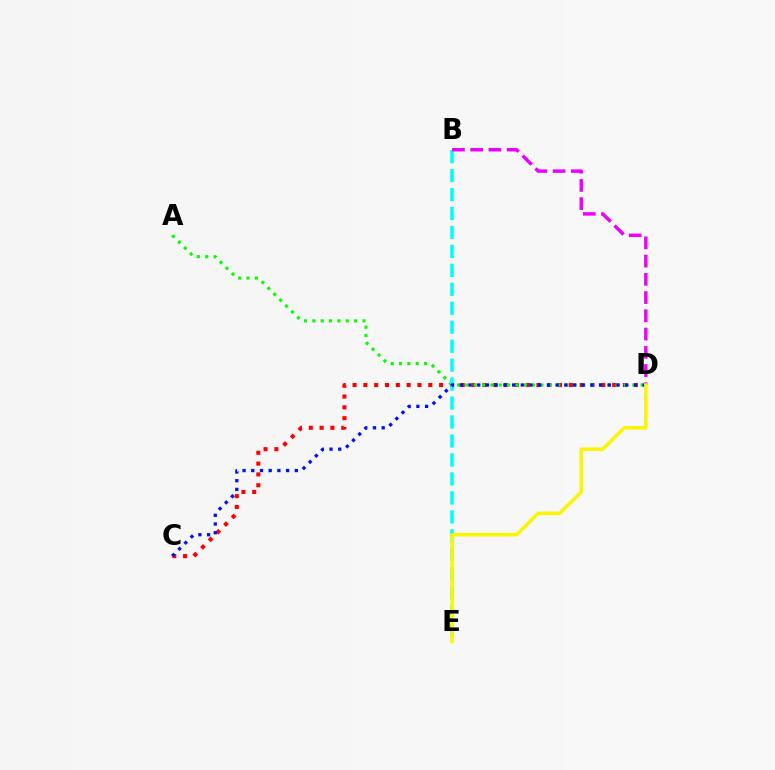{('C', 'D'): [{'color': '#ff0000', 'line_style': 'dotted', 'thickness': 2.94}, {'color': '#0010ff', 'line_style': 'dotted', 'thickness': 2.37}], ('A', 'D'): [{'color': '#08ff00', 'line_style': 'dotted', 'thickness': 2.27}], ('B', 'E'): [{'color': '#00fff6', 'line_style': 'dashed', 'thickness': 2.58}], ('B', 'D'): [{'color': '#ee00ff', 'line_style': 'dashed', 'thickness': 2.48}], ('D', 'E'): [{'color': '#fcf500', 'line_style': 'solid', 'thickness': 2.53}]}